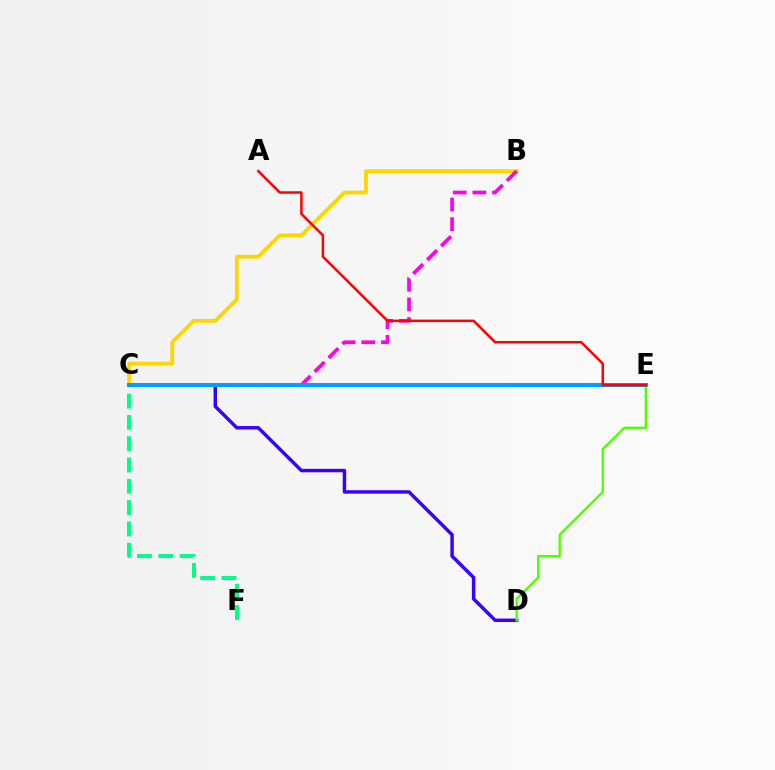{('C', 'F'): [{'color': '#00ff86', 'line_style': 'dashed', 'thickness': 2.89}], ('B', 'C'): [{'color': '#ffd500', 'line_style': 'solid', 'thickness': 2.73}, {'color': '#ff00ed', 'line_style': 'dashed', 'thickness': 2.67}], ('C', 'D'): [{'color': '#3700ff', 'line_style': 'solid', 'thickness': 2.48}], ('D', 'E'): [{'color': '#4fff00', 'line_style': 'solid', 'thickness': 1.68}], ('C', 'E'): [{'color': '#009eff', 'line_style': 'solid', 'thickness': 2.86}], ('A', 'E'): [{'color': '#ff0000', 'line_style': 'solid', 'thickness': 1.79}]}